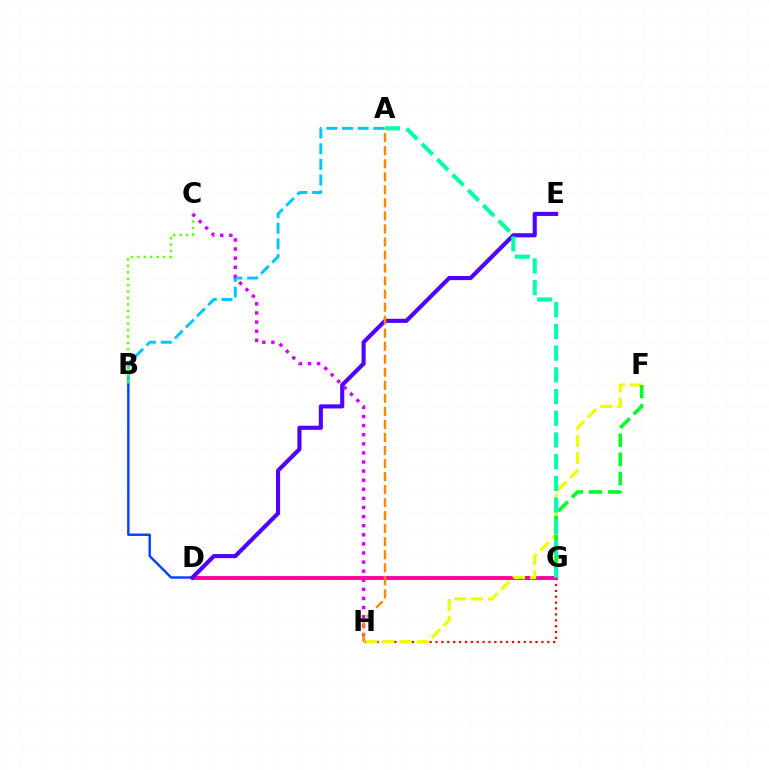{('G', 'H'): [{'color': '#ff0000', 'line_style': 'dotted', 'thickness': 1.6}], ('A', 'B'): [{'color': '#00c7ff', 'line_style': 'dashed', 'thickness': 2.13}], ('B', 'D'): [{'color': '#003fff', 'line_style': 'solid', 'thickness': 1.73}], ('D', 'G'): [{'color': '#ff00a0', 'line_style': 'solid', 'thickness': 2.79}], ('F', 'H'): [{'color': '#eeff00', 'line_style': 'dashed', 'thickness': 2.31}], ('B', 'C'): [{'color': '#66ff00', 'line_style': 'dotted', 'thickness': 1.74}], ('F', 'G'): [{'color': '#00ff27', 'line_style': 'dashed', 'thickness': 2.6}], ('D', 'E'): [{'color': '#4f00ff', 'line_style': 'solid', 'thickness': 2.96}], ('A', 'G'): [{'color': '#00ffaf', 'line_style': 'dashed', 'thickness': 2.95}], ('C', 'H'): [{'color': '#d600ff', 'line_style': 'dotted', 'thickness': 2.47}], ('A', 'H'): [{'color': '#ff8800', 'line_style': 'dashed', 'thickness': 1.77}]}